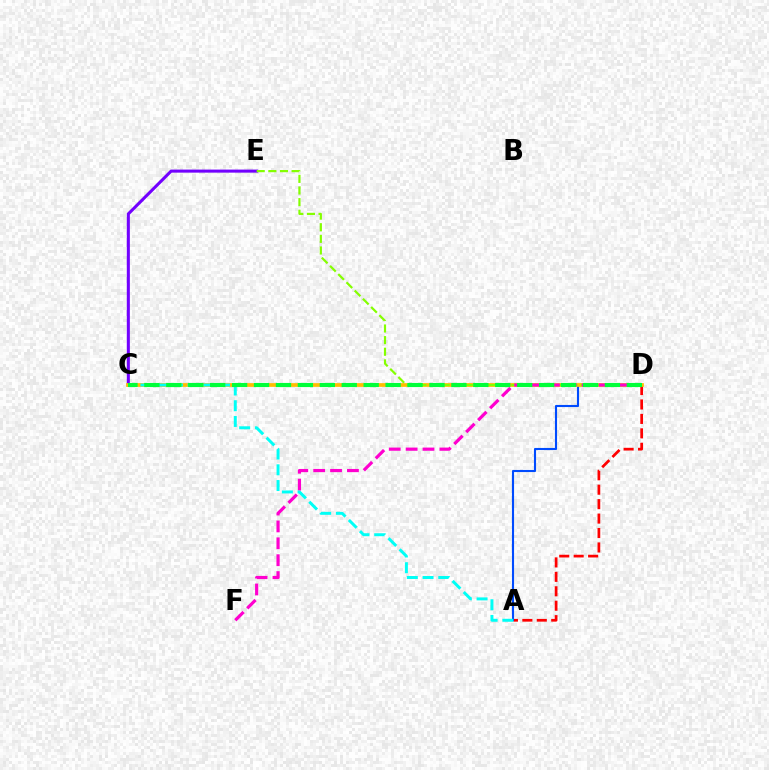{('A', 'D'): [{'color': '#ff0000', 'line_style': 'dashed', 'thickness': 1.96}, {'color': '#004bff', 'line_style': 'solid', 'thickness': 1.52}], ('C', 'E'): [{'color': '#7200ff', 'line_style': 'solid', 'thickness': 2.2}], ('C', 'D'): [{'color': '#ffbd00', 'line_style': 'solid', 'thickness': 2.68}, {'color': '#00ff39', 'line_style': 'dashed', 'thickness': 2.98}], ('D', 'E'): [{'color': '#84ff00', 'line_style': 'dashed', 'thickness': 1.58}], ('D', 'F'): [{'color': '#ff00cf', 'line_style': 'dashed', 'thickness': 2.29}], ('A', 'C'): [{'color': '#00fff6', 'line_style': 'dashed', 'thickness': 2.14}]}